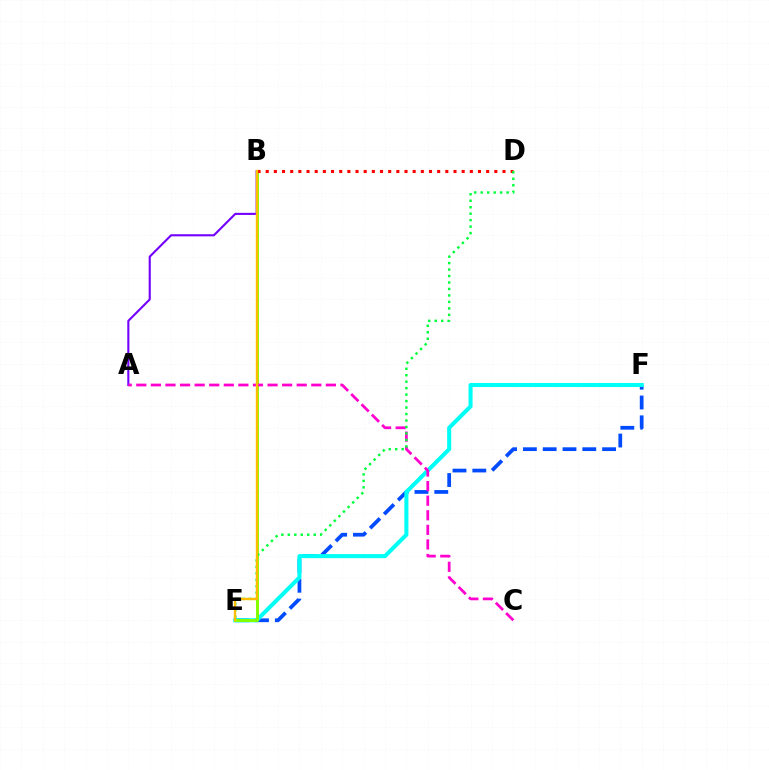{('E', 'F'): [{'color': '#004bff', 'line_style': 'dashed', 'thickness': 2.69}, {'color': '#00fff6', 'line_style': 'solid', 'thickness': 2.92}], ('A', 'B'): [{'color': '#7200ff', 'line_style': 'solid', 'thickness': 1.51}], ('B', 'E'): [{'color': '#84ff00', 'line_style': 'solid', 'thickness': 2.13}, {'color': '#ffbd00', 'line_style': 'solid', 'thickness': 1.72}], ('B', 'D'): [{'color': '#ff0000', 'line_style': 'dotted', 'thickness': 2.22}], ('A', 'C'): [{'color': '#ff00cf', 'line_style': 'dashed', 'thickness': 1.98}], ('D', 'E'): [{'color': '#00ff39', 'line_style': 'dotted', 'thickness': 1.76}]}